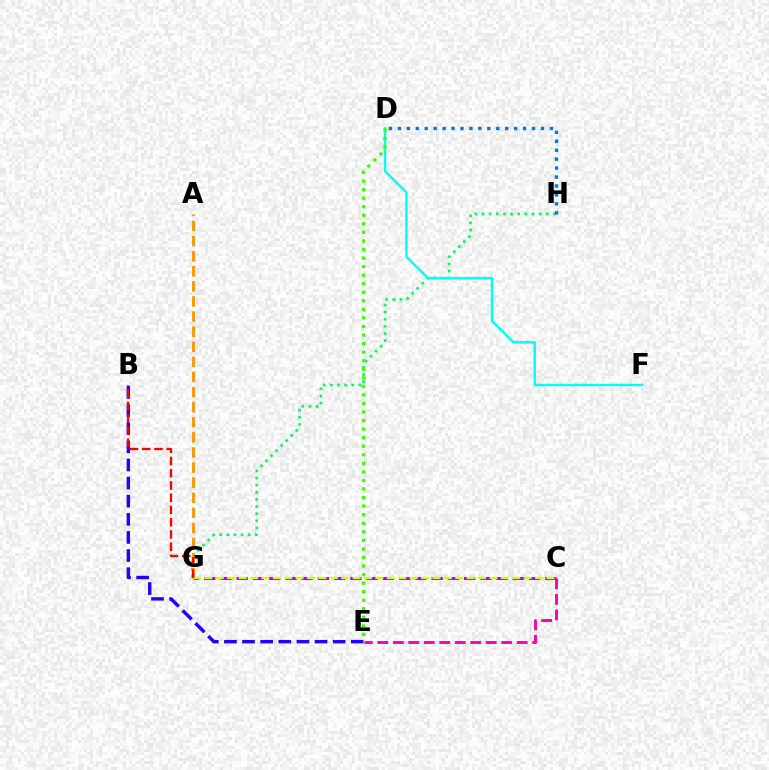{('G', 'H'): [{'color': '#00ff5c', 'line_style': 'dotted', 'thickness': 1.94}], ('C', 'G'): [{'color': '#b900ff', 'line_style': 'dashed', 'thickness': 2.21}, {'color': '#d1ff00', 'line_style': 'dashed', 'thickness': 1.55}], ('D', 'F'): [{'color': '#00fff6', 'line_style': 'solid', 'thickness': 1.73}], ('A', 'G'): [{'color': '#ff9400', 'line_style': 'dashed', 'thickness': 2.05}], ('B', 'E'): [{'color': '#2500ff', 'line_style': 'dashed', 'thickness': 2.46}], ('D', 'H'): [{'color': '#0074ff', 'line_style': 'dotted', 'thickness': 2.43}], ('B', 'G'): [{'color': '#ff0000', 'line_style': 'dashed', 'thickness': 1.66}], ('C', 'E'): [{'color': '#ff00ac', 'line_style': 'dashed', 'thickness': 2.1}], ('D', 'E'): [{'color': '#3dff00', 'line_style': 'dotted', 'thickness': 2.32}]}